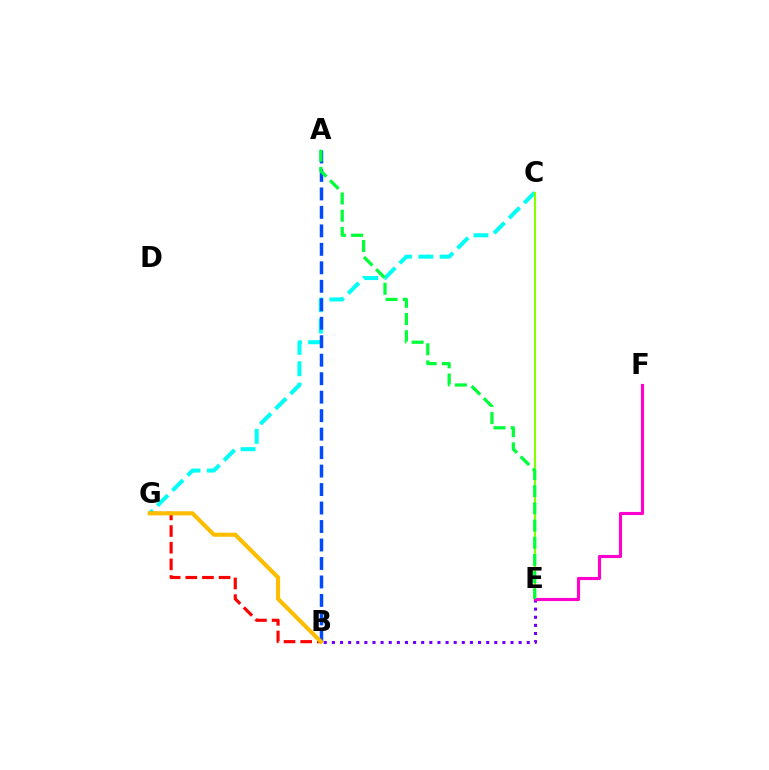{('C', 'G'): [{'color': '#00fff6', 'line_style': 'dashed', 'thickness': 2.9}], ('A', 'B'): [{'color': '#004bff', 'line_style': 'dashed', 'thickness': 2.51}], ('C', 'E'): [{'color': '#84ff00', 'line_style': 'solid', 'thickness': 1.55}], ('B', 'E'): [{'color': '#7200ff', 'line_style': 'dotted', 'thickness': 2.21}], ('B', 'G'): [{'color': '#ff0000', 'line_style': 'dashed', 'thickness': 2.26}, {'color': '#ffbd00', 'line_style': 'solid', 'thickness': 2.97}], ('E', 'F'): [{'color': '#ff00cf', 'line_style': 'solid', 'thickness': 2.24}], ('A', 'E'): [{'color': '#00ff39', 'line_style': 'dashed', 'thickness': 2.34}]}